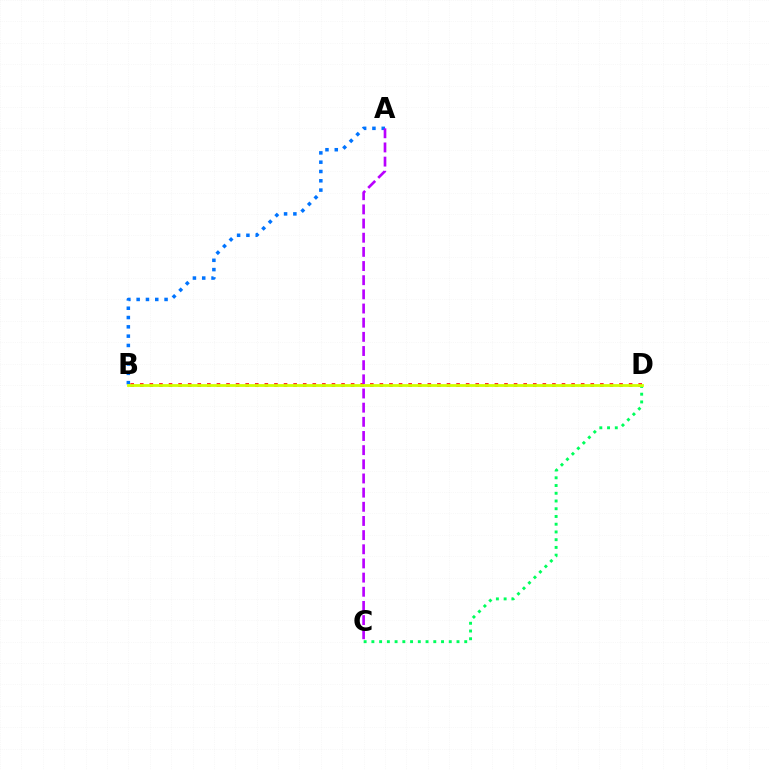{('A', 'B'): [{'color': '#0074ff', 'line_style': 'dotted', 'thickness': 2.53}], ('B', 'D'): [{'color': '#ff0000', 'line_style': 'dotted', 'thickness': 2.6}, {'color': '#d1ff00', 'line_style': 'solid', 'thickness': 2.01}], ('A', 'C'): [{'color': '#b900ff', 'line_style': 'dashed', 'thickness': 1.92}], ('C', 'D'): [{'color': '#00ff5c', 'line_style': 'dotted', 'thickness': 2.1}]}